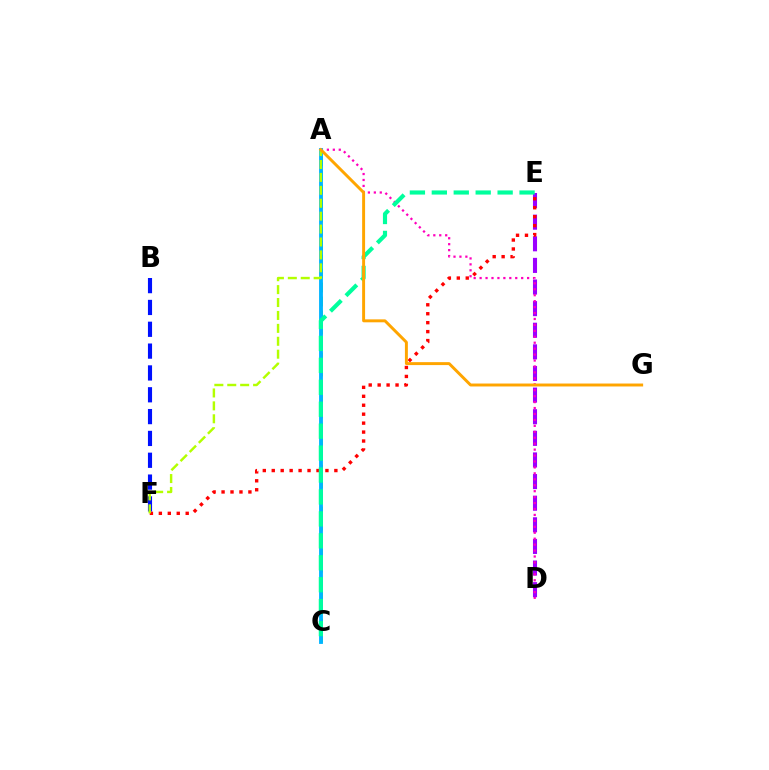{('A', 'C'): [{'color': '#08ff00', 'line_style': 'dashed', 'thickness': 1.9}, {'color': '#00b5ff', 'line_style': 'solid', 'thickness': 2.77}], ('D', 'E'): [{'color': '#9b00ff', 'line_style': 'dashed', 'thickness': 2.94}], ('A', 'D'): [{'color': '#ff00bd', 'line_style': 'dotted', 'thickness': 1.61}], ('B', 'F'): [{'color': '#0010ff', 'line_style': 'dashed', 'thickness': 2.97}], ('E', 'F'): [{'color': '#ff0000', 'line_style': 'dotted', 'thickness': 2.43}], ('C', 'E'): [{'color': '#00ff9d', 'line_style': 'dashed', 'thickness': 2.98}], ('A', 'F'): [{'color': '#b3ff00', 'line_style': 'dashed', 'thickness': 1.75}], ('A', 'G'): [{'color': '#ffa500', 'line_style': 'solid', 'thickness': 2.12}]}